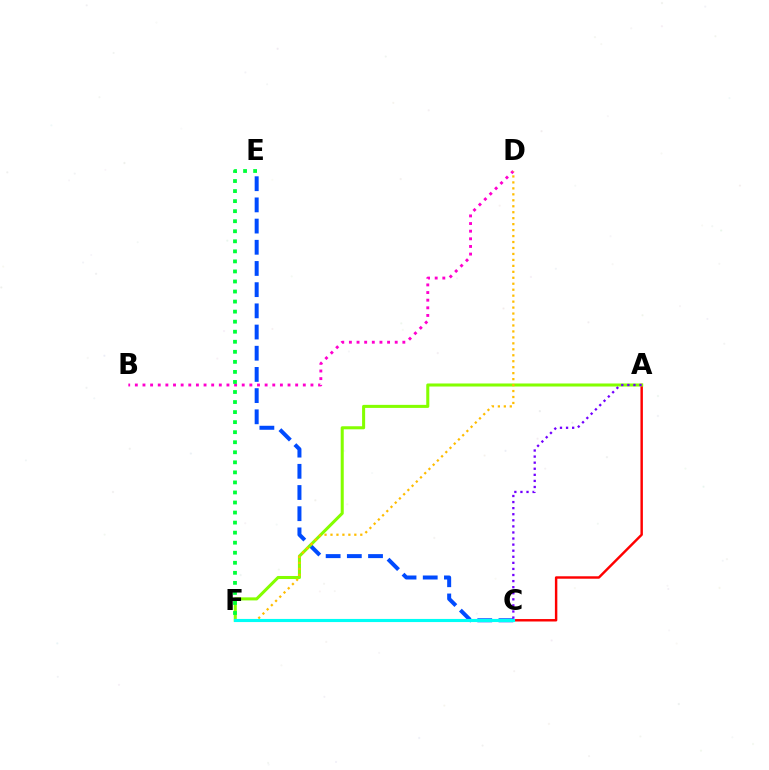{('B', 'D'): [{'color': '#ff00cf', 'line_style': 'dotted', 'thickness': 2.07}], ('C', 'E'): [{'color': '#004bff', 'line_style': 'dashed', 'thickness': 2.88}], ('A', 'C'): [{'color': '#ff0000', 'line_style': 'solid', 'thickness': 1.76}, {'color': '#7200ff', 'line_style': 'dotted', 'thickness': 1.65}], ('A', 'F'): [{'color': '#84ff00', 'line_style': 'solid', 'thickness': 2.19}], ('D', 'F'): [{'color': '#ffbd00', 'line_style': 'dotted', 'thickness': 1.62}], ('C', 'F'): [{'color': '#00fff6', 'line_style': 'solid', 'thickness': 2.25}], ('E', 'F'): [{'color': '#00ff39', 'line_style': 'dotted', 'thickness': 2.73}]}